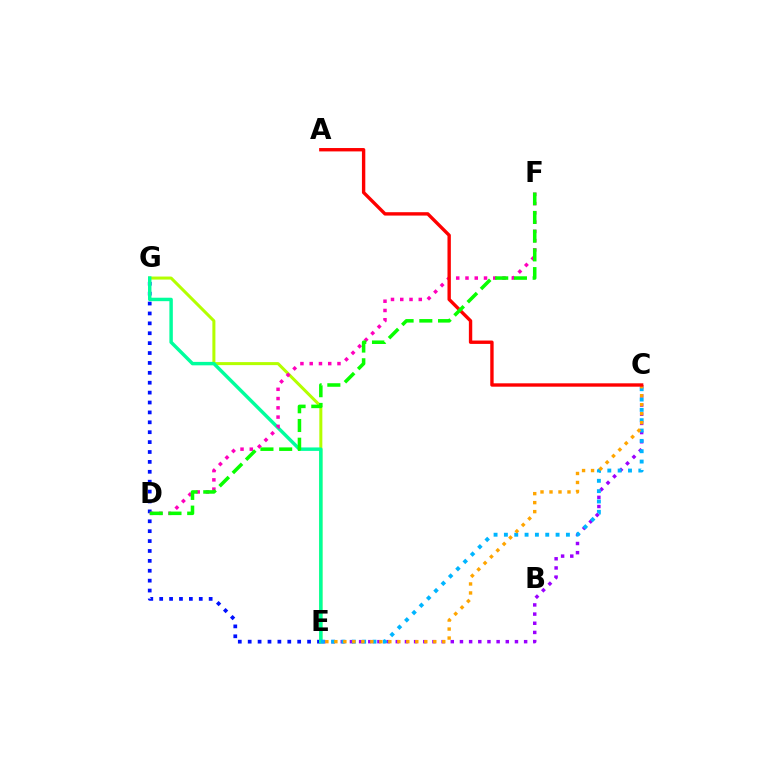{('E', 'G'): [{'color': '#0010ff', 'line_style': 'dotted', 'thickness': 2.69}, {'color': '#b3ff00', 'line_style': 'solid', 'thickness': 2.17}, {'color': '#00ff9d', 'line_style': 'solid', 'thickness': 2.48}], ('C', 'E'): [{'color': '#9b00ff', 'line_style': 'dotted', 'thickness': 2.49}, {'color': '#00b5ff', 'line_style': 'dotted', 'thickness': 2.81}, {'color': '#ffa500', 'line_style': 'dotted', 'thickness': 2.44}], ('D', 'F'): [{'color': '#ff00bd', 'line_style': 'dotted', 'thickness': 2.52}, {'color': '#08ff00', 'line_style': 'dashed', 'thickness': 2.54}], ('A', 'C'): [{'color': '#ff0000', 'line_style': 'solid', 'thickness': 2.43}]}